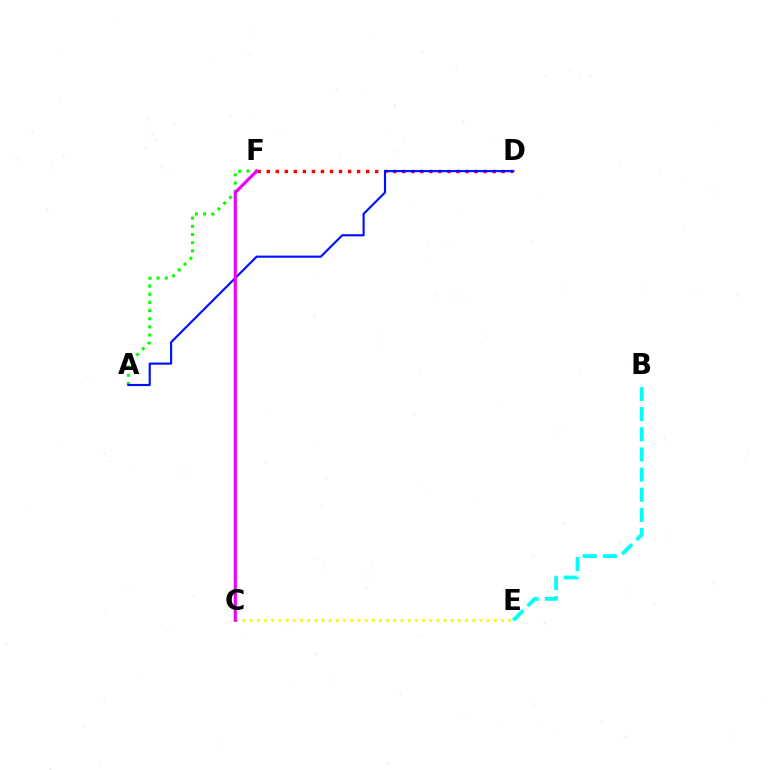{('A', 'F'): [{'color': '#08ff00', 'line_style': 'dotted', 'thickness': 2.22}], ('D', 'F'): [{'color': '#ff0000', 'line_style': 'dotted', 'thickness': 2.46}], ('C', 'E'): [{'color': '#fcf500', 'line_style': 'dotted', 'thickness': 1.95}], ('A', 'D'): [{'color': '#0010ff', 'line_style': 'solid', 'thickness': 1.54}], ('C', 'F'): [{'color': '#ee00ff', 'line_style': 'solid', 'thickness': 2.28}], ('B', 'E'): [{'color': '#00fff6', 'line_style': 'dashed', 'thickness': 2.74}]}